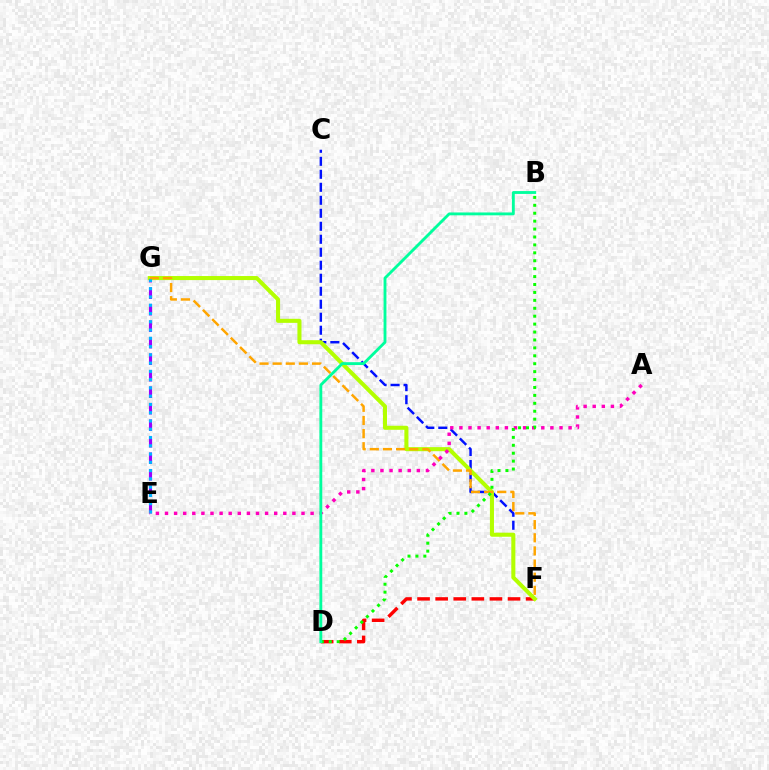{('D', 'F'): [{'color': '#ff0000', 'line_style': 'dashed', 'thickness': 2.46}], ('C', 'F'): [{'color': '#0010ff', 'line_style': 'dashed', 'thickness': 1.77}], ('E', 'G'): [{'color': '#9b00ff', 'line_style': 'dashed', 'thickness': 2.24}, {'color': '#00b5ff', 'line_style': 'dotted', 'thickness': 2.25}], ('F', 'G'): [{'color': '#b3ff00', 'line_style': 'solid', 'thickness': 2.92}, {'color': '#ffa500', 'line_style': 'dashed', 'thickness': 1.78}], ('A', 'E'): [{'color': '#ff00bd', 'line_style': 'dotted', 'thickness': 2.47}], ('B', 'D'): [{'color': '#08ff00', 'line_style': 'dotted', 'thickness': 2.15}, {'color': '#00ff9d', 'line_style': 'solid', 'thickness': 2.06}]}